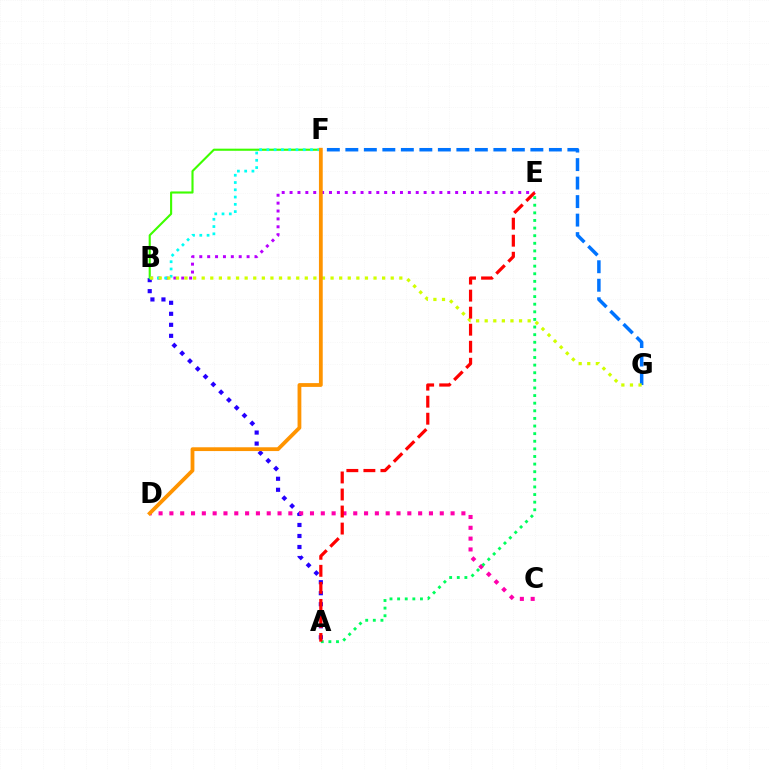{('A', 'B'): [{'color': '#2500ff', 'line_style': 'dotted', 'thickness': 2.99}], ('B', 'E'): [{'color': '#b900ff', 'line_style': 'dotted', 'thickness': 2.14}], ('B', 'F'): [{'color': '#3dff00', 'line_style': 'solid', 'thickness': 1.53}, {'color': '#00fff6', 'line_style': 'dotted', 'thickness': 1.97}], ('F', 'G'): [{'color': '#0074ff', 'line_style': 'dashed', 'thickness': 2.51}], ('C', 'D'): [{'color': '#ff00ac', 'line_style': 'dotted', 'thickness': 2.94}], ('A', 'E'): [{'color': '#00ff5c', 'line_style': 'dotted', 'thickness': 2.07}, {'color': '#ff0000', 'line_style': 'dashed', 'thickness': 2.31}], ('B', 'G'): [{'color': '#d1ff00', 'line_style': 'dotted', 'thickness': 2.33}], ('D', 'F'): [{'color': '#ff9400', 'line_style': 'solid', 'thickness': 2.73}]}